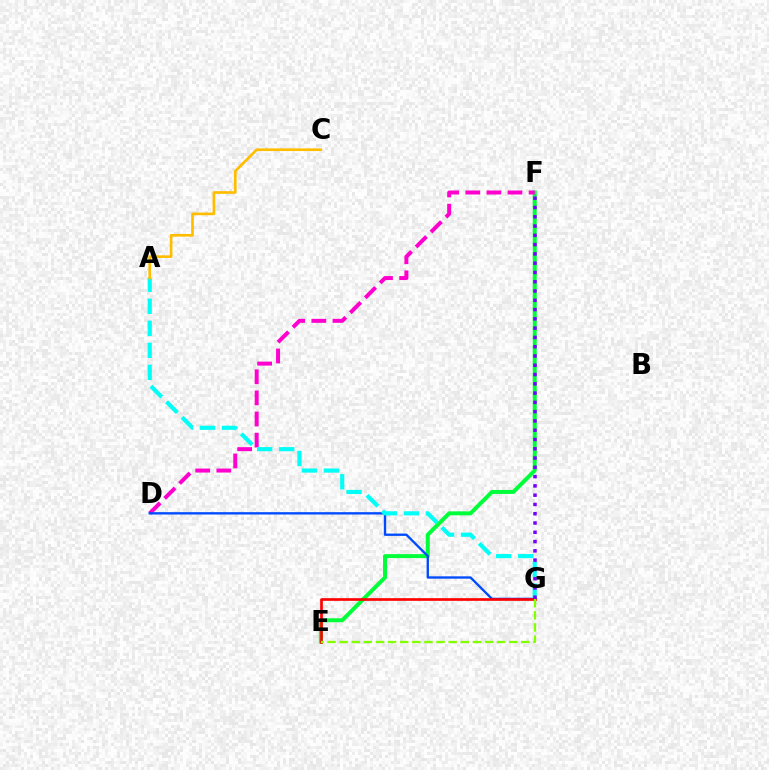{('E', 'F'): [{'color': '#00ff39', 'line_style': 'solid', 'thickness': 2.86}], ('D', 'F'): [{'color': '#ff00cf', 'line_style': 'dashed', 'thickness': 2.87}], ('D', 'G'): [{'color': '#004bff', 'line_style': 'solid', 'thickness': 1.69}], ('A', 'G'): [{'color': '#00fff6', 'line_style': 'dashed', 'thickness': 2.99}], ('E', 'G'): [{'color': '#ff0000', 'line_style': 'solid', 'thickness': 1.92}, {'color': '#84ff00', 'line_style': 'dashed', 'thickness': 1.65}], ('A', 'C'): [{'color': '#ffbd00', 'line_style': 'solid', 'thickness': 1.92}], ('F', 'G'): [{'color': '#7200ff', 'line_style': 'dotted', 'thickness': 2.52}]}